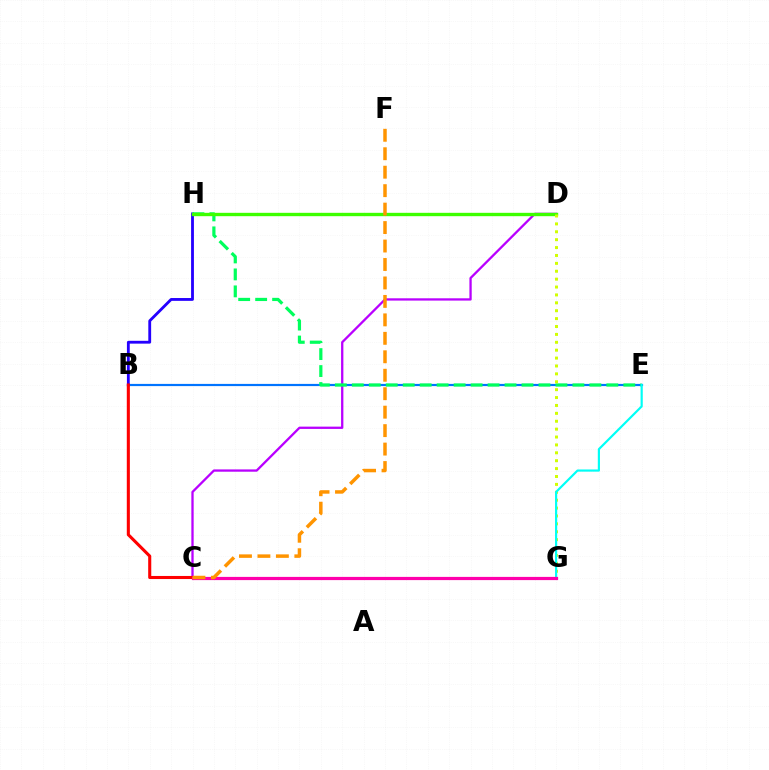{('C', 'D'): [{'color': '#b900ff', 'line_style': 'solid', 'thickness': 1.65}], ('B', 'E'): [{'color': '#0074ff', 'line_style': 'solid', 'thickness': 1.58}], ('B', 'H'): [{'color': '#2500ff', 'line_style': 'solid', 'thickness': 2.04}], ('E', 'H'): [{'color': '#00ff5c', 'line_style': 'dashed', 'thickness': 2.31}], ('D', 'H'): [{'color': '#3dff00', 'line_style': 'solid', 'thickness': 2.42}], ('D', 'G'): [{'color': '#d1ff00', 'line_style': 'dotted', 'thickness': 2.14}], ('E', 'G'): [{'color': '#00fff6', 'line_style': 'solid', 'thickness': 1.57}], ('B', 'C'): [{'color': '#ff0000', 'line_style': 'solid', 'thickness': 2.22}], ('C', 'G'): [{'color': '#ff00ac', 'line_style': 'solid', 'thickness': 2.31}], ('C', 'F'): [{'color': '#ff9400', 'line_style': 'dashed', 'thickness': 2.51}]}